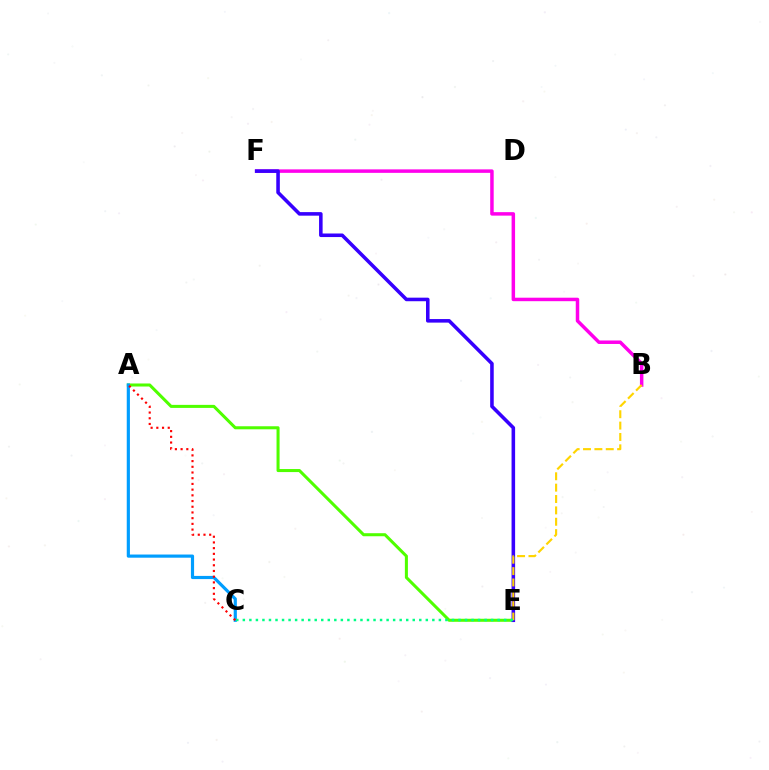{('B', 'F'): [{'color': '#ff00ed', 'line_style': 'solid', 'thickness': 2.51}], ('A', 'E'): [{'color': '#4fff00', 'line_style': 'solid', 'thickness': 2.19}], ('E', 'F'): [{'color': '#3700ff', 'line_style': 'solid', 'thickness': 2.56}], ('B', 'E'): [{'color': '#ffd500', 'line_style': 'dashed', 'thickness': 1.54}], ('A', 'C'): [{'color': '#009eff', 'line_style': 'solid', 'thickness': 2.28}, {'color': '#ff0000', 'line_style': 'dotted', 'thickness': 1.55}], ('C', 'E'): [{'color': '#00ff86', 'line_style': 'dotted', 'thickness': 1.78}]}